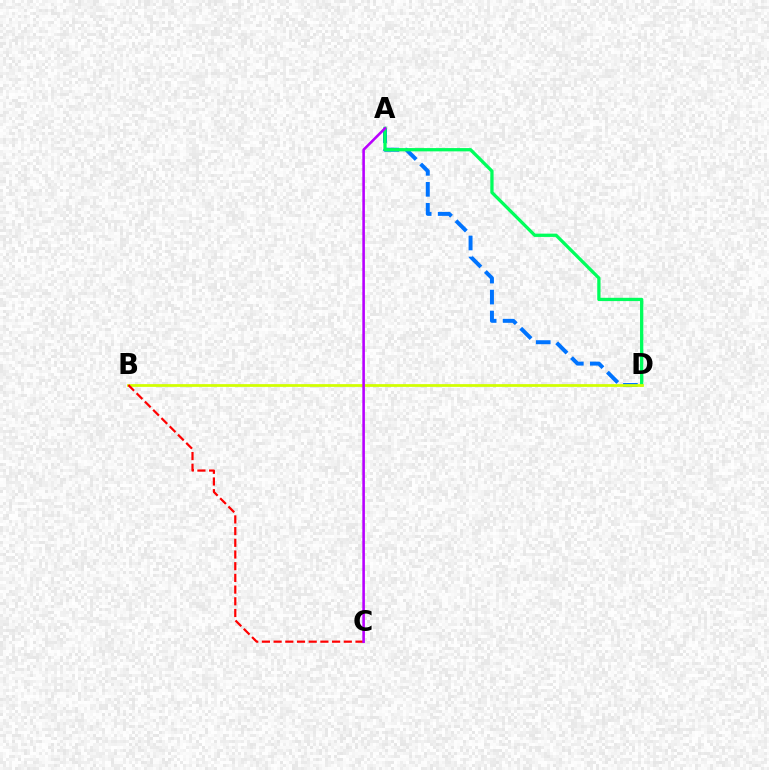{('A', 'D'): [{'color': '#0074ff', 'line_style': 'dashed', 'thickness': 2.85}, {'color': '#00ff5c', 'line_style': 'solid', 'thickness': 2.36}], ('B', 'D'): [{'color': '#d1ff00', 'line_style': 'solid', 'thickness': 1.98}], ('B', 'C'): [{'color': '#ff0000', 'line_style': 'dashed', 'thickness': 1.59}], ('A', 'C'): [{'color': '#b900ff', 'line_style': 'solid', 'thickness': 1.87}]}